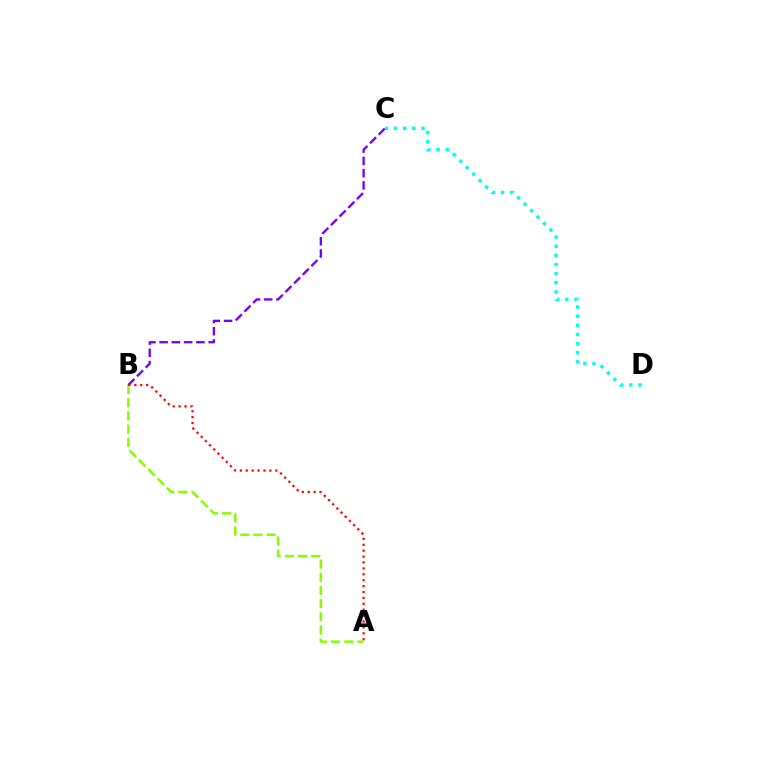{('C', 'D'): [{'color': '#00fff6', 'line_style': 'dotted', 'thickness': 2.48}], ('A', 'B'): [{'color': '#84ff00', 'line_style': 'dashed', 'thickness': 1.79}, {'color': '#ff0000', 'line_style': 'dotted', 'thickness': 1.6}], ('B', 'C'): [{'color': '#7200ff', 'line_style': 'dashed', 'thickness': 1.66}]}